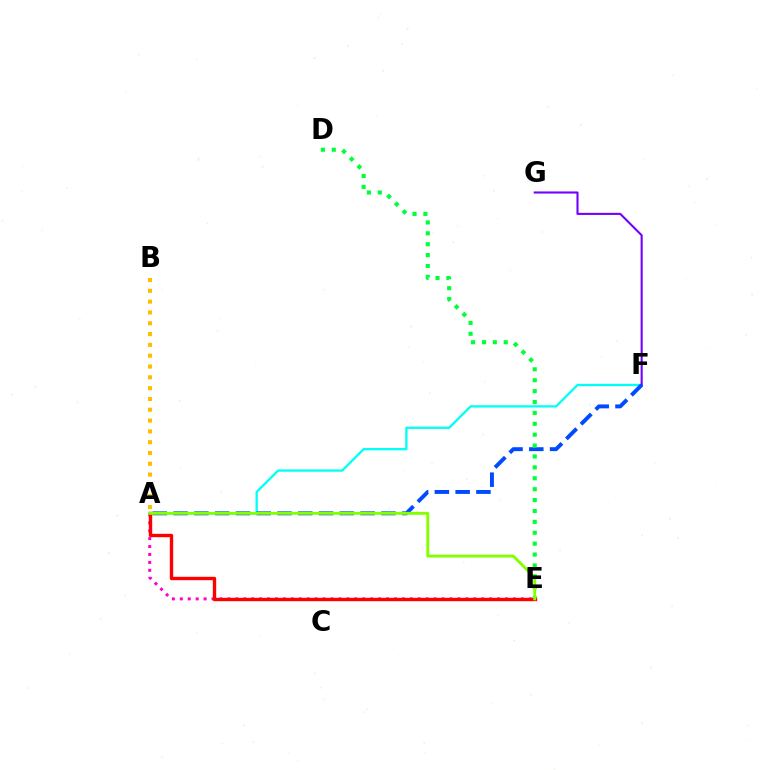{('A', 'F'): [{'color': '#00fff6', 'line_style': 'solid', 'thickness': 1.66}, {'color': '#004bff', 'line_style': 'dashed', 'thickness': 2.82}], ('A', 'E'): [{'color': '#ff00cf', 'line_style': 'dotted', 'thickness': 2.15}, {'color': '#ff0000', 'line_style': 'solid', 'thickness': 2.43}, {'color': '#84ff00', 'line_style': 'solid', 'thickness': 2.08}], ('A', 'B'): [{'color': '#ffbd00', 'line_style': 'dotted', 'thickness': 2.94}], ('F', 'G'): [{'color': '#7200ff', 'line_style': 'solid', 'thickness': 1.51}], ('D', 'E'): [{'color': '#00ff39', 'line_style': 'dotted', 'thickness': 2.96}]}